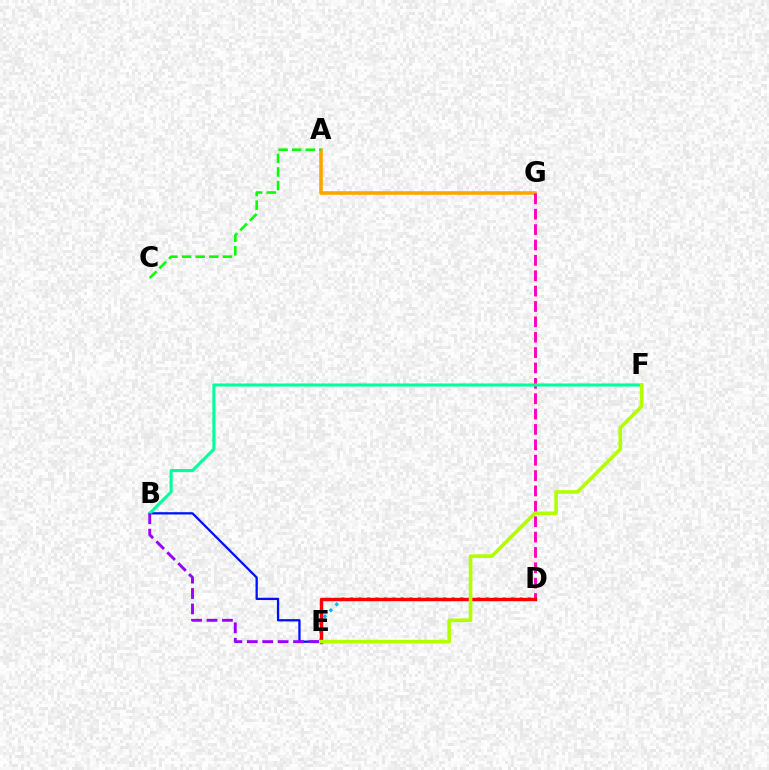{('A', 'G'): [{'color': '#ffa500', 'line_style': 'solid', 'thickness': 2.57}], ('D', 'G'): [{'color': '#ff00bd', 'line_style': 'dashed', 'thickness': 2.09}], ('D', 'E'): [{'color': '#00b5ff', 'line_style': 'dotted', 'thickness': 2.3}, {'color': '#ff0000', 'line_style': 'solid', 'thickness': 2.47}], ('B', 'E'): [{'color': '#0010ff', 'line_style': 'solid', 'thickness': 1.64}, {'color': '#9b00ff', 'line_style': 'dashed', 'thickness': 2.09}], ('B', 'F'): [{'color': '#00ff9d', 'line_style': 'solid', 'thickness': 2.22}], ('A', 'C'): [{'color': '#08ff00', 'line_style': 'dashed', 'thickness': 1.85}], ('E', 'F'): [{'color': '#b3ff00', 'line_style': 'solid', 'thickness': 2.61}]}